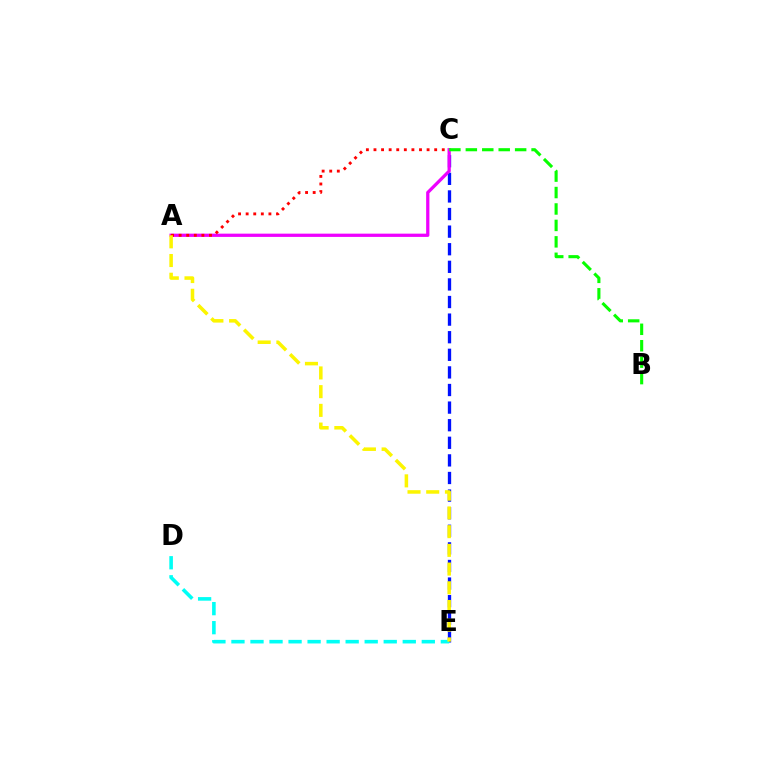{('C', 'E'): [{'color': '#0010ff', 'line_style': 'dashed', 'thickness': 2.39}], ('A', 'C'): [{'color': '#ee00ff', 'line_style': 'solid', 'thickness': 2.34}, {'color': '#ff0000', 'line_style': 'dotted', 'thickness': 2.06}], ('B', 'C'): [{'color': '#08ff00', 'line_style': 'dashed', 'thickness': 2.23}], ('D', 'E'): [{'color': '#00fff6', 'line_style': 'dashed', 'thickness': 2.59}], ('A', 'E'): [{'color': '#fcf500', 'line_style': 'dashed', 'thickness': 2.54}]}